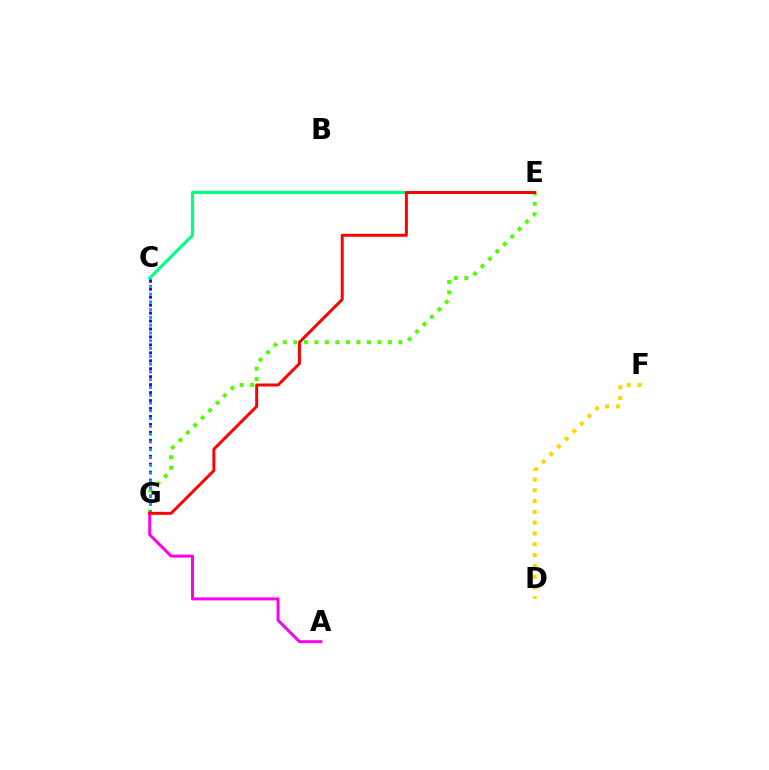{('C', 'G'): [{'color': '#3700ff', 'line_style': 'dotted', 'thickness': 2.16}, {'color': '#009eff', 'line_style': 'dotted', 'thickness': 2.12}], ('E', 'G'): [{'color': '#4fff00', 'line_style': 'dotted', 'thickness': 2.85}, {'color': '#ff0000', 'line_style': 'solid', 'thickness': 2.13}], ('A', 'G'): [{'color': '#ff00ed', 'line_style': 'solid', 'thickness': 2.15}], ('C', 'E'): [{'color': '#00ff86', 'line_style': 'solid', 'thickness': 2.27}], ('D', 'F'): [{'color': '#ffd500', 'line_style': 'dotted', 'thickness': 2.93}]}